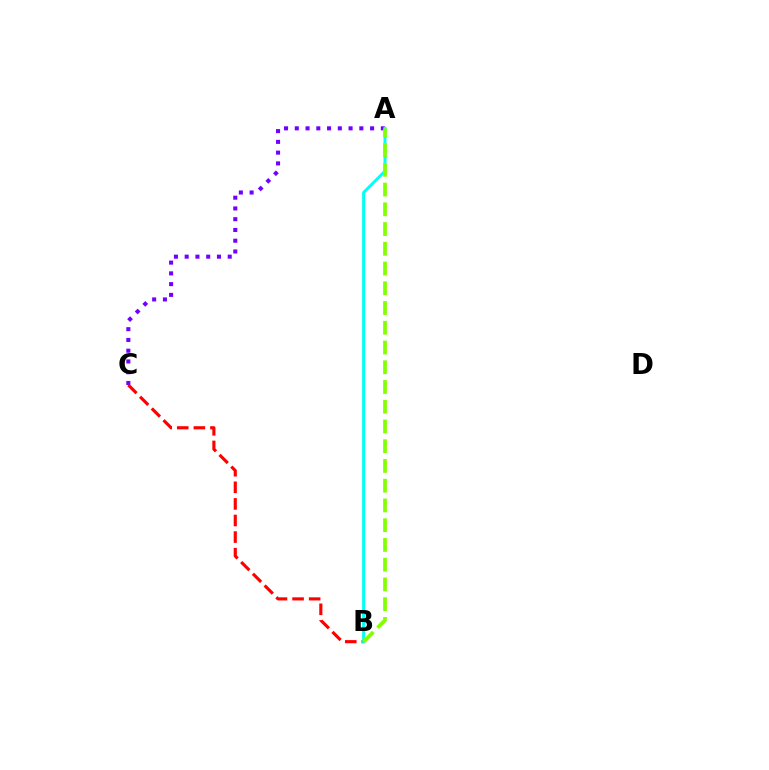{('A', 'C'): [{'color': '#7200ff', 'line_style': 'dotted', 'thickness': 2.92}], ('B', 'C'): [{'color': '#ff0000', 'line_style': 'dashed', 'thickness': 2.25}], ('A', 'B'): [{'color': '#00fff6', 'line_style': 'solid', 'thickness': 2.13}, {'color': '#84ff00', 'line_style': 'dashed', 'thickness': 2.68}]}